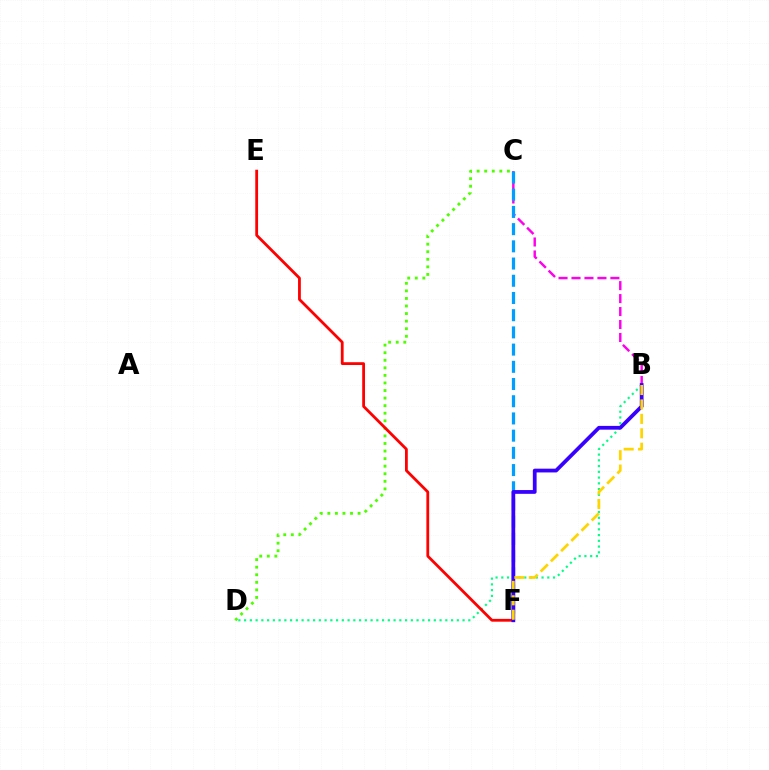{('B', 'C'): [{'color': '#ff00ed', 'line_style': 'dashed', 'thickness': 1.76}], ('C', 'D'): [{'color': '#4fff00', 'line_style': 'dotted', 'thickness': 2.06}], ('B', 'D'): [{'color': '#00ff86', 'line_style': 'dotted', 'thickness': 1.56}], ('E', 'F'): [{'color': '#ff0000', 'line_style': 'solid', 'thickness': 2.01}], ('C', 'F'): [{'color': '#009eff', 'line_style': 'dashed', 'thickness': 2.34}], ('B', 'F'): [{'color': '#3700ff', 'line_style': 'solid', 'thickness': 2.71}, {'color': '#ffd500', 'line_style': 'dashed', 'thickness': 1.96}]}